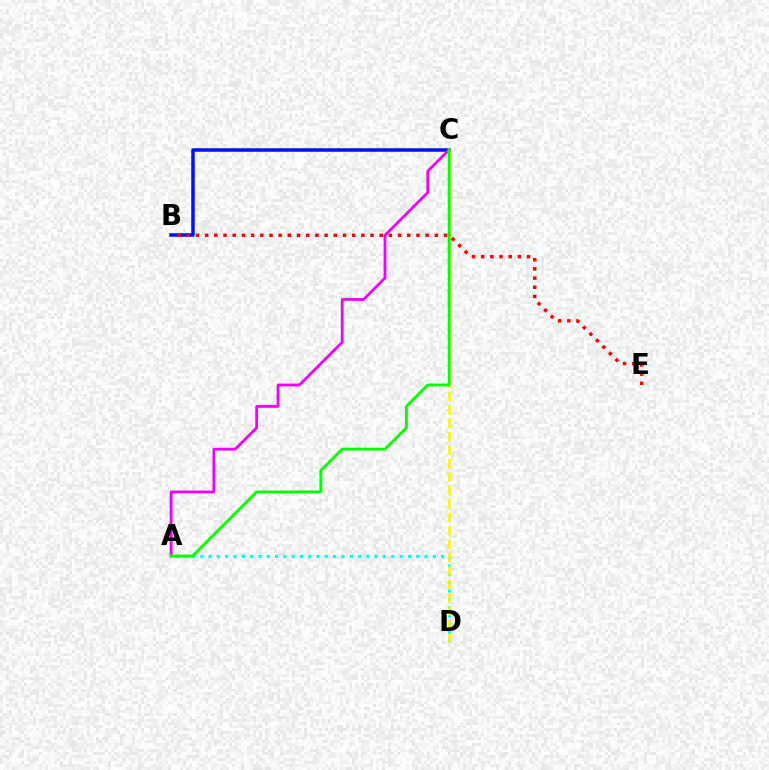{('B', 'C'): [{'color': '#0010ff', 'line_style': 'solid', 'thickness': 2.53}], ('A', 'D'): [{'color': '#00fff6', 'line_style': 'dotted', 'thickness': 2.26}], ('C', 'D'): [{'color': '#fcf500', 'line_style': 'dashed', 'thickness': 1.82}], ('A', 'C'): [{'color': '#ee00ff', 'line_style': 'solid', 'thickness': 2.01}, {'color': '#08ff00', 'line_style': 'solid', 'thickness': 2.07}], ('B', 'E'): [{'color': '#ff0000', 'line_style': 'dotted', 'thickness': 2.5}]}